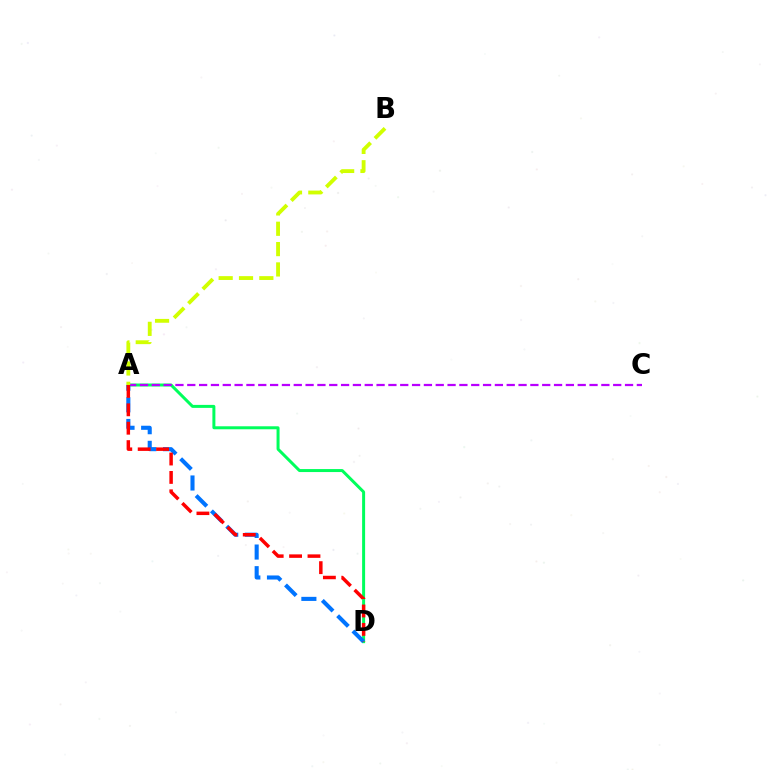{('A', 'D'): [{'color': '#00ff5c', 'line_style': 'solid', 'thickness': 2.15}, {'color': '#0074ff', 'line_style': 'dashed', 'thickness': 2.94}, {'color': '#ff0000', 'line_style': 'dashed', 'thickness': 2.5}], ('A', 'C'): [{'color': '#b900ff', 'line_style': 'dashed', 'thickness': 1.61}], ('A', 'B'): [{'color': '#d1ff00', 'line_style': 'dashed', 'thickness': 2.76}]}